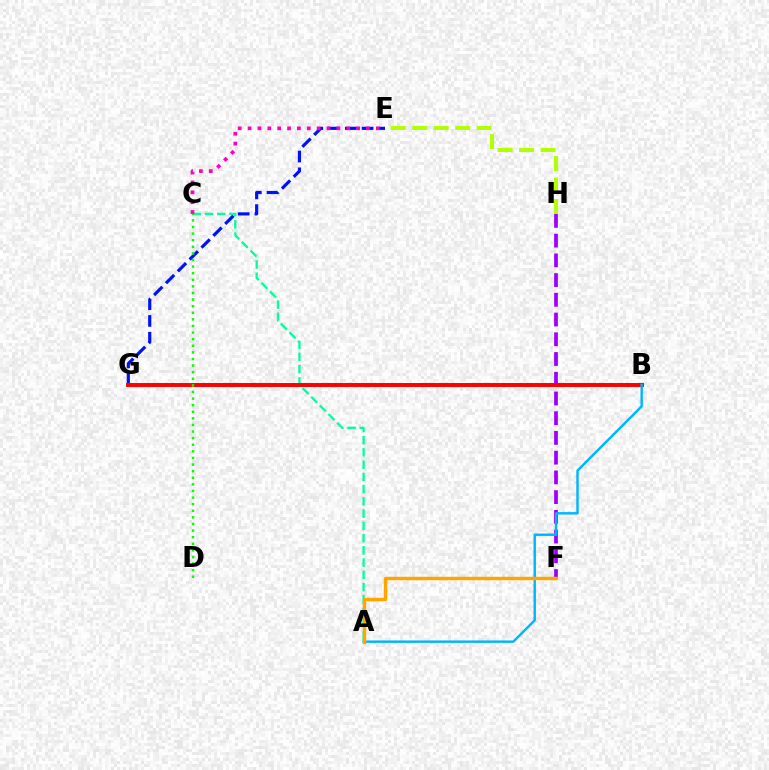{('F', 'H'): [{'color': '#9b00ff', 'line_style': 'dashed', 'thickness': 2.68}], ('E', 'G'): [{'color': '#0010ff', 'line_style': 'dashed', 'thickness': 2.28}], ('A', 'C'): [{'color': '#00ff9d', 'line_style': 'dashed', 'thickness': 1.66}], ('B', 'G'): [{'color': '#ff0000', 'line_style': 'solid', 'thickness': 2.85}], ('C', 'E'): [{'color': '#ff00bd', 'line_style': 'dotted', 'thickness': 2.68}], ('E', 'H'): [{'color': '#b3ff00', 'line_style': 'dashed', 'thickness': 2.92}], ('C', 'D'): [{'color': '#08ff00', 'line_style': 'dotted', 'thickness': 1.79}], ('A', 'B'): [{'color': '#00b5ff', 'line_style': 'solid', 'thickness': 1.75}], ('A', 'F'): [{'color': '#ffa500', 'line_style': 'solid', 'thickness': 2.47}]}